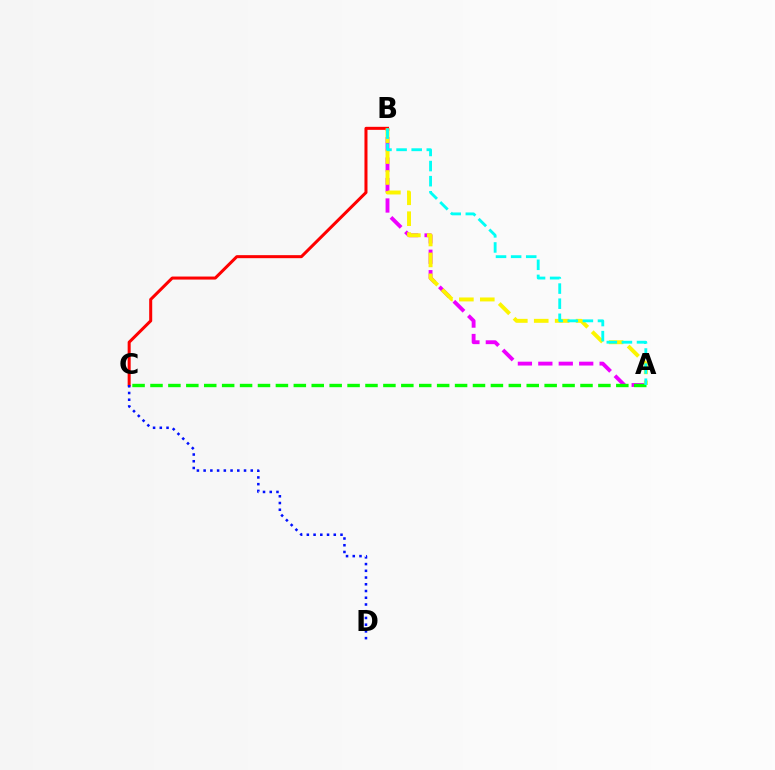{('A', 'B'): [{'color': '#ee00ff', 'line_style': 'dashed', 'thickness': 2.78}, {'color': '#fcf500', 'line_style': 'dashed', 'thickness': 2.84}, {'color': '#00fff6', 'line_style': 'dashed', 'thickness': 2.05}], ('B', 'C'): [{'color': '#ff0000', 'line_style': 'solid', 'thickness': 2.18}], ('A', 'C'): [{'color': '#08ff00', 'line_style': 'dashed', 'thickness': 2.43}], ('C', 'D'): [{'color': '#0010ff', 'line_style': 'dotted', 'thickness': 1.83}]}